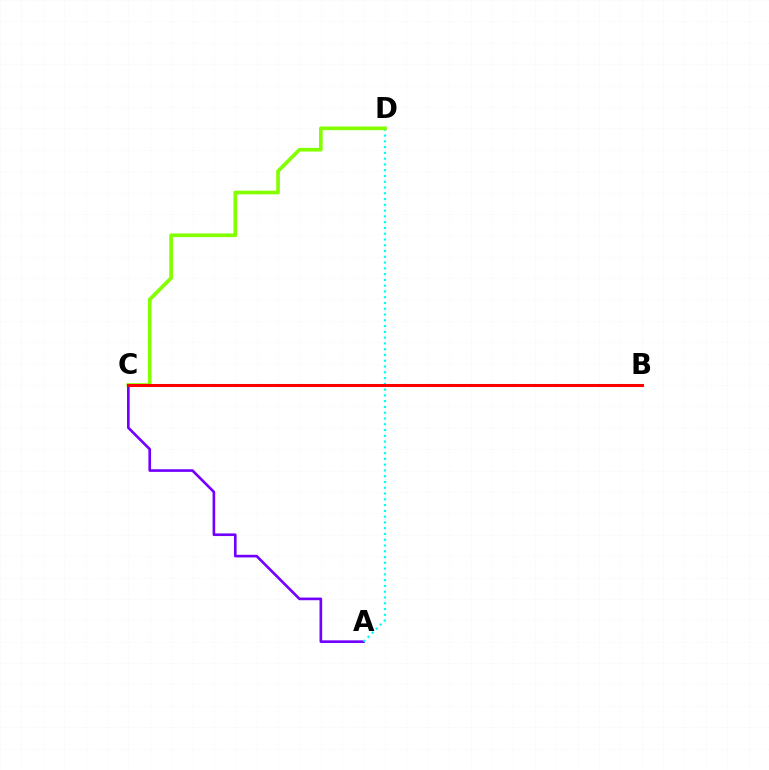{('A', 'C'): [{'color': '#7200ff', 'line_style': 'solid', 'thickness': 1.9}], ('A', 'D'): [{'color': '#00fff6', 'line_style': 'dotted', 'thickness': 1.57}], ('C', 'D'): [{'color': '#84ff00', 'line_style': 'solid', 'thickness': 2.65}], ('B', 'C'): [{'color': '#ff0000', 'line_style': 'solid', 'thickness': 2.19}]}